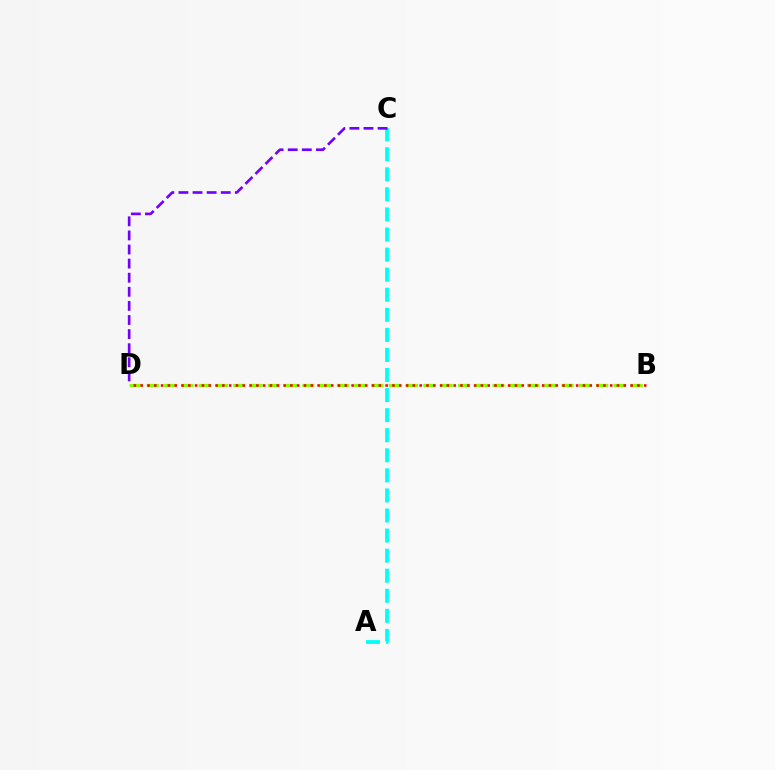{('B', 'D'): [{'color': '#84ff00', 'line_style': 'dashed', 'thickness': 2.35}, {'color': '#ff0000', 'line_style': 'dotted', 'thickness': 1.85}], ('A', 'C'): [{'color': '#00fff6', 'line_style': 'dashed', 'thickness': 2.73}], ('C', 'D'): [{'color': '#7200ff', 'line_style': 'dashed', 'thickness': 1.92}]}